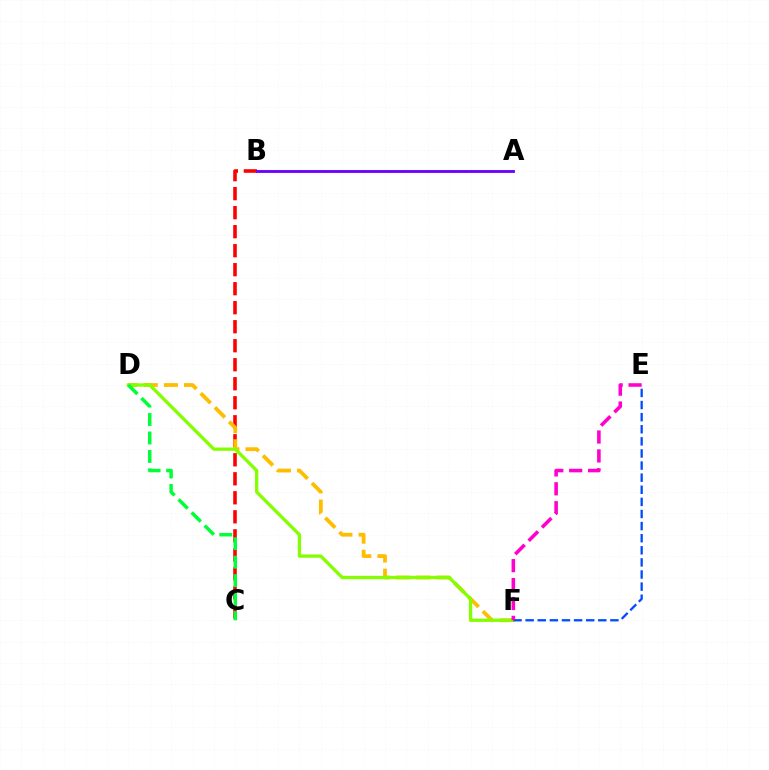{('A', 'B'): [{'color': '#00fff6', 'line_style': 'solid', 'thickness': 1.51}, {'color': '#7200ff', 'line_style': 'solid', 'thickness': 2.05}], ('B', 'C'): [{'color': '#ff0000', 'line_style': 'dashed', 'thickness': 2.58}], ('D', 'F'): [{'color': '#ffbd00', 'line_style': 'dashed', 'thickness': 2.73}, {'color': '#84ff00', 'line_style': 'solid', 'thickness': 2.37}], ('E', 'F'): [{'color': '#004bff', 'line_style': 'dashed', 'thickness': 1.64}, {'color': '#ff00cf', 'line_style': 'dashed', 'thickness': 2.57}], ('C', 'D'): [{'color': '#00ff39', 'line_style': 'dashed', 'thickness': 2.51}]}